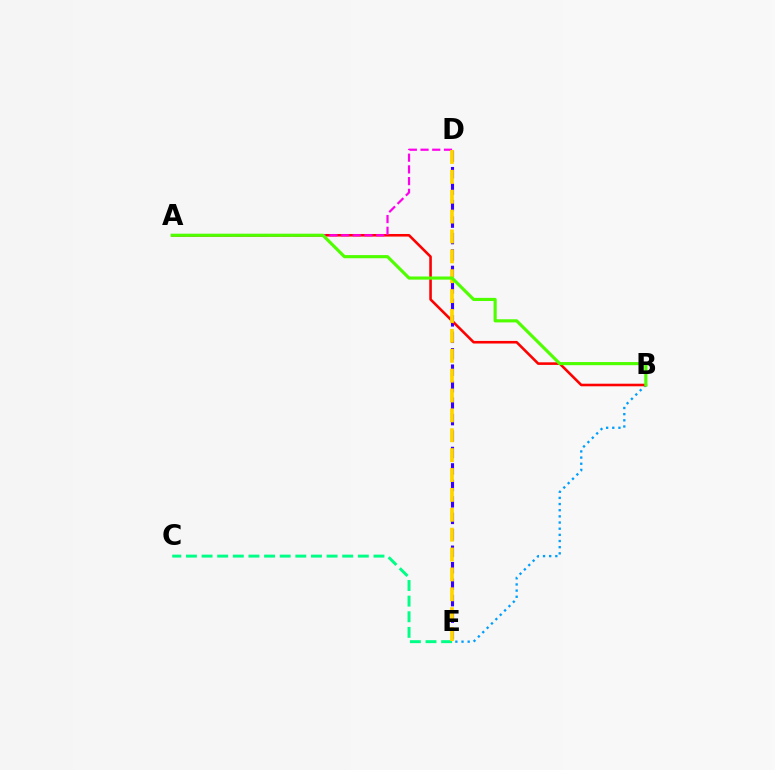{('B', 'E'): [{'color': '#009eff', 'line_style': 'dotted', 'thickness': 1.67}], ('D', 'E'): [{'color': '#3700ff', 'line_style': 'dashed', 'thickness': 2.24}, {'color': '#ffd500', 'line_style': 'dashed', 'thickness': 2.7}], ('A', 'B'): [{'color': '#ff0000', 'line_style': 'solid', 'thickness': 1.86}, {'color': '#4fff00', 'line_style': 'solid', 'thickness': 2.26}], ('A', 'D'): [{'color': '#ff00ed', 'line_style': 'dashed', 'thickness': 1.59}], ('C', 'E'): [{'color': '#00ff86', 'line_style': 'dashed', 'thickness': 2.12}]}